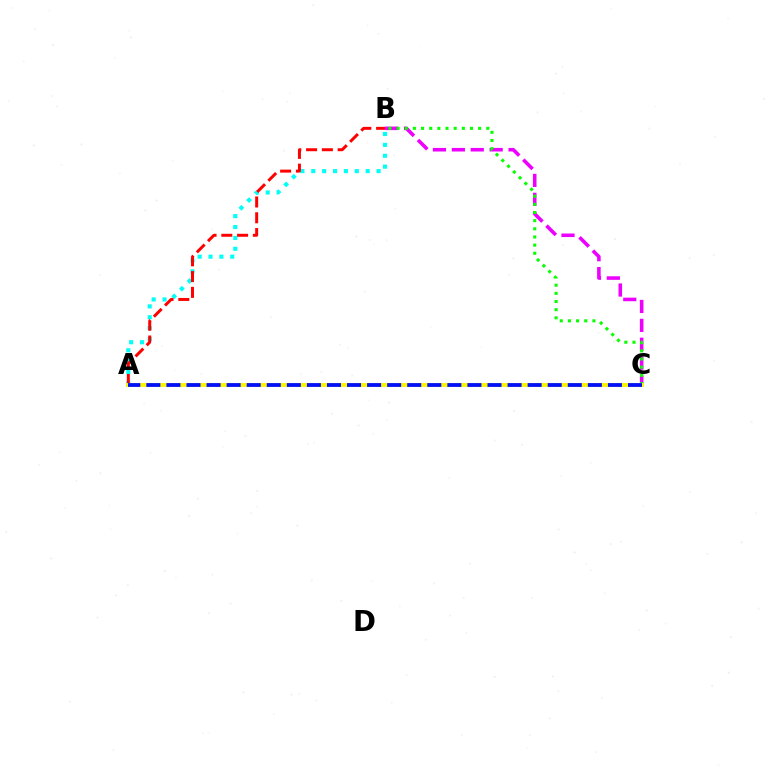{('B', 'C'): [{'color': '#ee00ff', 'line_style': 'dashed', 'thickness': 2.57}, {'color': '#08ff00', 'line_style': 'dotted', 'thickness': 2.22}], ('A', 'B'): [{'color': '#00fff6', 'line_style': 'dotted', 'thickness': 2.96}, {'color': '#ff0000', 'line_style': 'dashed', 'thickness': 2.14}], ('A', 'C'): [{'color': '#fcf500', 'line_style': 'solid', 'thickness': 2.81}, {'color': '#0010ff', 'line_style': 'dashed', 'thickness': 2.73}]}